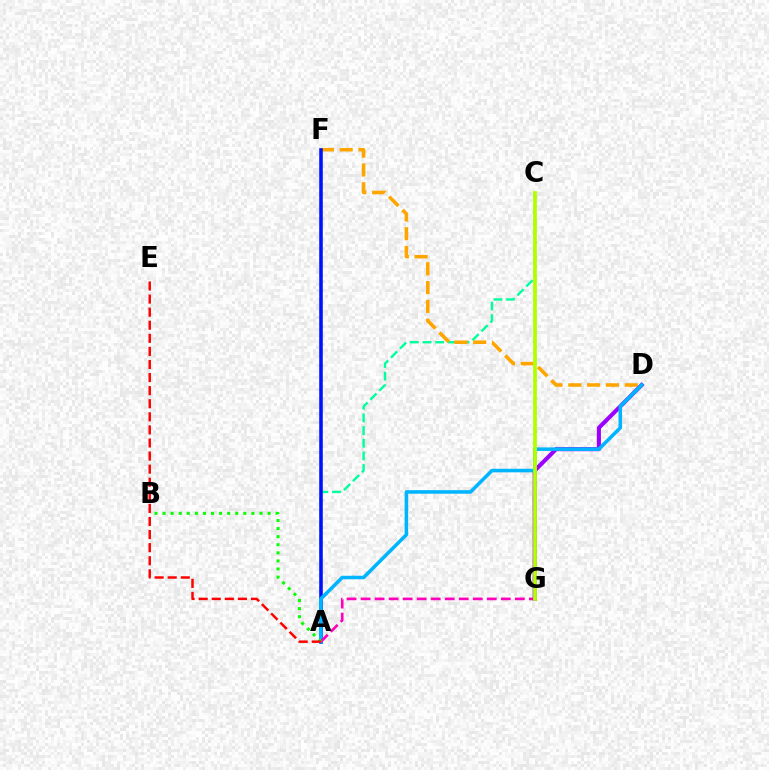{('A', 'C'): [{'color': '#00ff9d', 'line_style': 'dashed', 'thickness': 1.72}], ('D', 'F'): [{'color': '#ffa500', 'line_style': 'dashed', 'thickness': 2.56}], ('D', 'G'): [{'color': '#9b00ff', 'line_style': 'solid', 'thickness': 2.94}], ('A', 'F'): [{'color': '#0010ff', 'line_style': 'solid', 'thickness': 2.56}], ('A', 'D'): [{'color': '#00b5ff', 'line_style': 'solid', 'thickness': 2.56}], ('A', 'G'): [{'color': '#ff00bd', 'line_style': 'dashed', 'thickness': 1.9}], ('C', 'G'): [{'color': '#b3ff00', 'line_style': 'solid', 'thickness': 2.7}], ('A', 'B'): [{'color': '#08ff00', 'line_style': 'dotted', 'thickness': 2.2}], ('A', 'E'): [{'color': '#ff0000', 'line_style': 'dashed', 'thickness': 1.78}]}